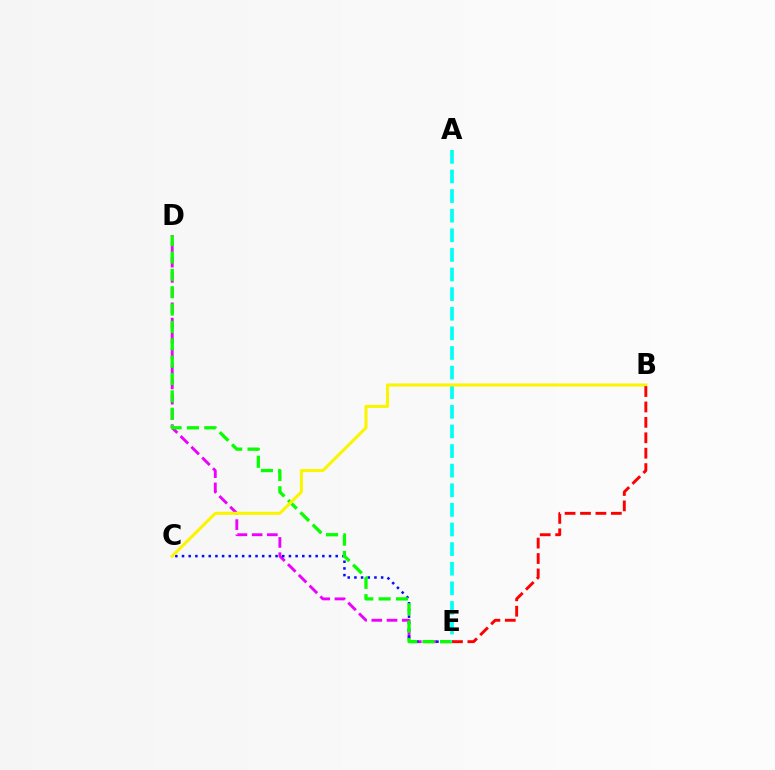{('D', 'E'): [{'color': '#ee00ff', 'line_style': 'dashed', 'thickness': 2.07}, {'color': '#08ff00', 'line_style': 'dashed', 'thickness': 2.36}], ('C', 'E'): [{'color': '#0010ff', 'line_style': 'dotted', 'thickness': 1.82}], ('A', 'E'): [{'color': '#00fff6', 'line_style': 'dashed', 'thickness': 2.66}], ('B', 'C'): [{'color': '#fcf500', 'line_style': 'solid', 'thickness': 2.2}], ('B', 'E'): [{'color': '#ff0000', 'line_style': 'dashed', 'thickness': 2.09}]}